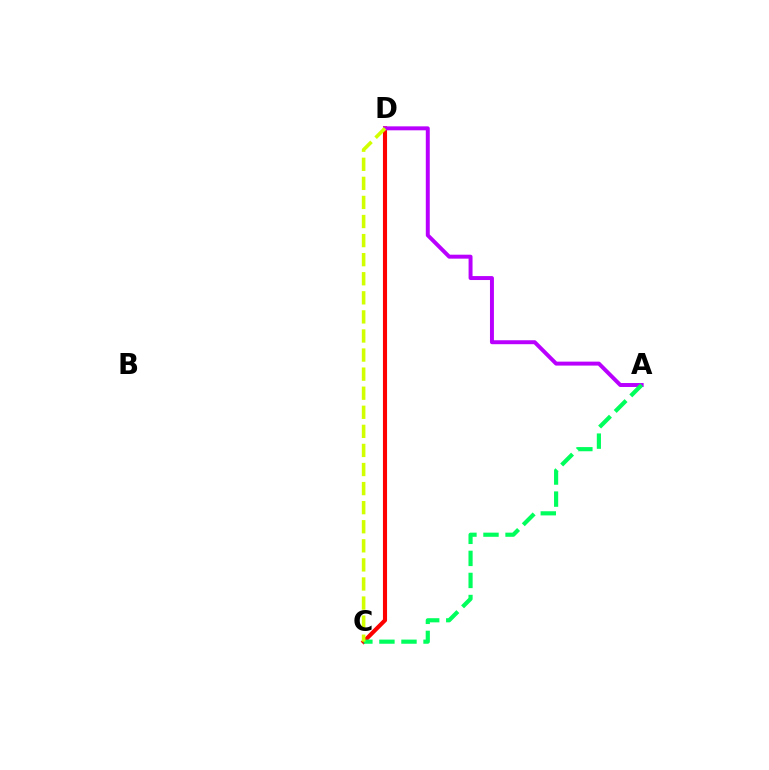{('C', 'D'): [{'color': '#0074ff', 'line_style': 'solid', 'thickness': 1.62}, {'color': '#ff0000', 'line_style': 'solid', 'thickness': 2.95}, {'color': '#d1ff00', 'line_style': 'dashed', 'thickness': 2.59}], ('A', 'D'): [{'color': '#b900ff', 'line_style': 'solid', 'thickness': 2.85}], ('A', 'C'): [{'color': '#00ff5c', 'line_style': 'dashed', 'thickness': 3.0}]}